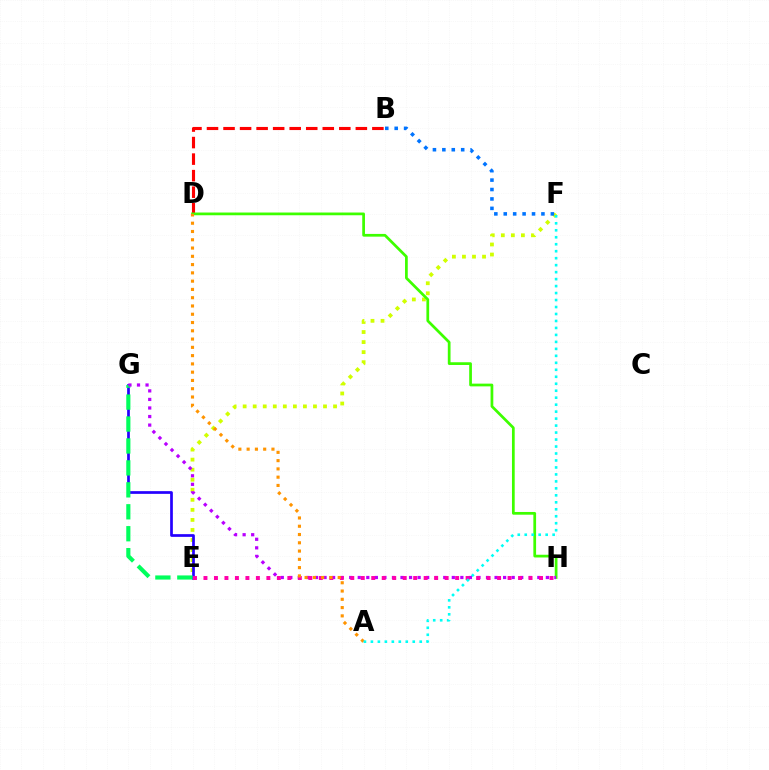{('E', 'F'): [{'color': '#d1ff00', 'line_style': 'dotted', 'thickness': 2.73}], ('E', 'G'): [{'color': '#2500ff', 'line_style': 'solid', 'thickness': 1.95}, {'color': '#00ff5c', 'line_style': 'dashed', 'thickness': 2.98}], ('B', 'D'): [{'color': '#ff0000', 'line_style': 'dashed', 'thickness': 2.25}], ('D', 'H'): [{'color': '#3dff00', 'line_style': 'solid', 'thickness': 1.97}], ('B', 'F'): [{'color': '#0074ff', 'line_style': 'dotted', 'thickness': 2.56}], ('G', 'H'): [{'color': '#b900ff', 'line_style': 'dotted', 'thickness': 2.32}], ('E', 'H'): [{'color': '#ff00ac', 'line_style': 'dotted', 'thickness': 2.85}], ('A', 'D'): [{'color': '#ff9400', 'line_style': 'dotted', 'thickness': 2.25}], ('A', 'F'): [{'color': '#00fff6', 'line_style': 'dotted', 'thickness': 1.9}]}